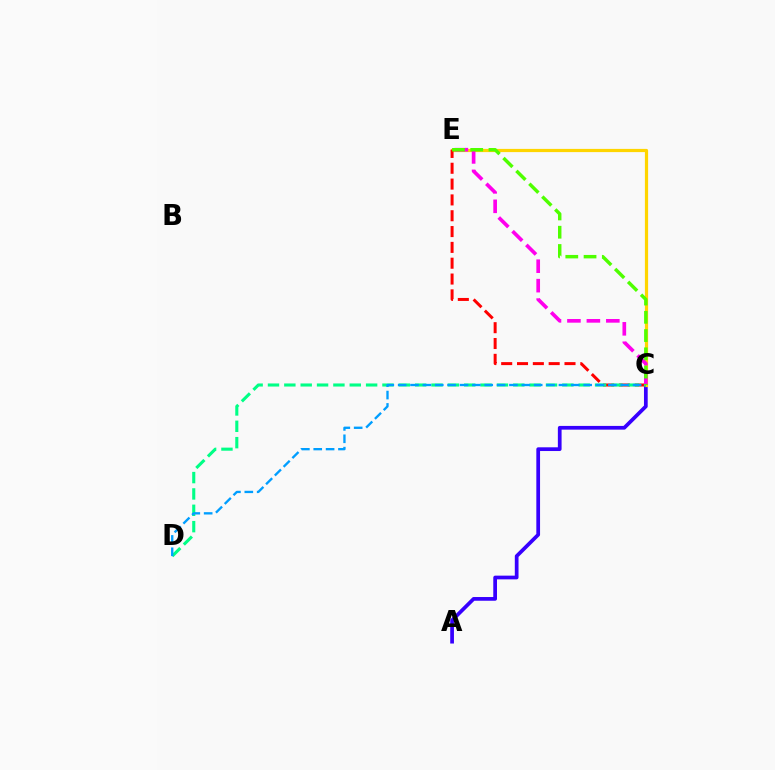{('A', 'C'): [{'color': '#3700ff', 'line_style': 'solid', 'thickness': 2.68}], ('C', 'E'): [{'color': '#ffd500', 'line_style': 'solid', 'thickness': 2.31}, {'color': '#ff0000', 'line_style': 'dashed', 'thickness': 2.15}, {'color': '#ff00ed', 'line_style': 'dashed', 'thickness': 2.64}, {'color': '#4fff00', 'line_style': 'dashed', 'thickness': 2.48}], ('C', 'D'): [{'color': '#00ff86', 'line_style': 'dashed', 'thickness': 2.22}, {'color': '#009eff', 'line_style': 'dashed', 'thickness': 1.68}]}